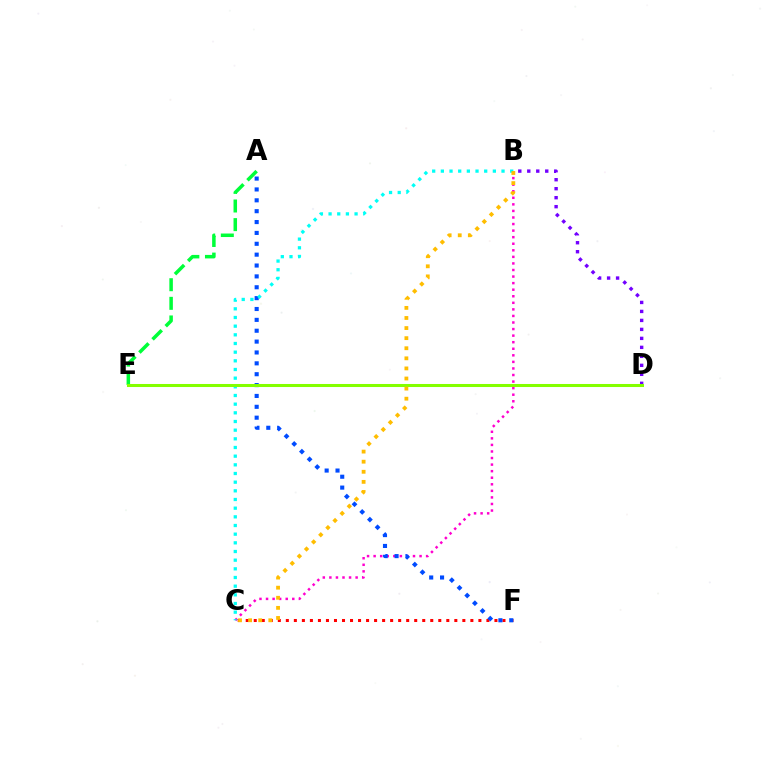{('B', 'C'): [{'color': '#ff00cf', 'line_style': 'dotted', 'thickness': 1.78}, {'color': '#00fff6', 'line_style': 'dotted', 'thickness': 2.35}, {'color': '#ffbd00', 'line_style': 'dotted', 'thickness': 2.74}], ('C', 'F'): [{'color': '#ff0000', 'line_style': 'dotted', 'thickness': 2.18}], ('B', 'D'): [{'color': '#7200ff', 'line_style': 'dotted', 'thickness': 2.44}], ('A', 'E'): [{'color': '#00ff39', 'line_style': 'dashed', 'thickness': 2.53}], ('A', 'F'): [{'color': '#004bff', 'line_style': 'dotted', 'thickness': 2.95}], ('D', 'E'): [{'color': '#84ff00', 'line_style': 'solid', 'thickness': 2.19}]}